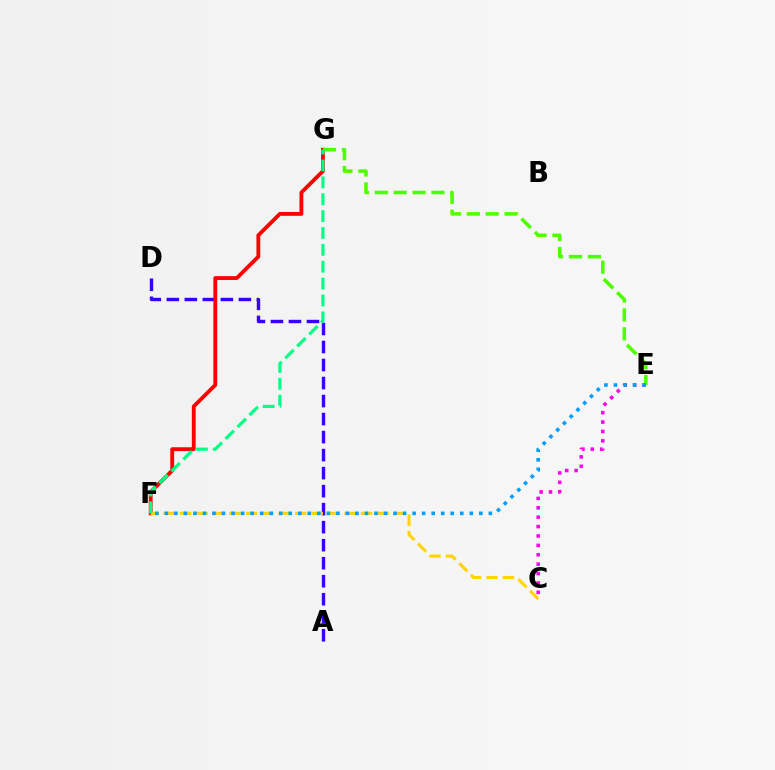{('A', 'D'): [{'color': '#3700ff', 'line_style': 'dashed', 'thickness': 2.45}], ('C', 'E'): [{'color': '#ff00ed', 'line_style': 'dotted', 'thickness': 2.55}], ('F', 'G'): [{'color': '#ff0000', 'line_style': 'solid', 'thickness': 2.76}, {'color': '#00ff86', 'line_style': 'dashed', 'thickness': 2.29}], ('C', 'F'): [{'color': '#ffd500', 'line_style': 'dashed', 'thickness': 2.23}], ('E', 'G'): [{'color': '#4fff00', 'line_style': 'dashed', 'thickness': 2.57}], ('E', 'F'): [{'color': '#009eff', 'line_style': 'dotted', 'thickness': 2.59}]}